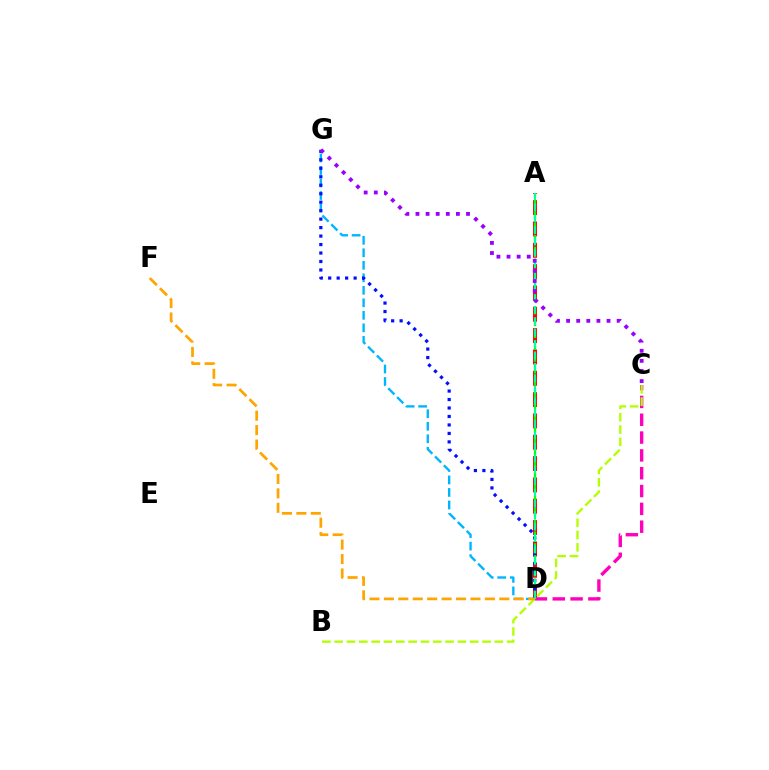{('A', 'D'): [{'color': '#ff0000', 'line_style': 'dashed', 'thickness': 2.9}, {'color': '#08ff00', 'line_style': 'dashed', 'thickness': 1.61}, {'color': '#00ff9d', 'line_style': 'dashed', 'thickness': 1.55}], ('D', 'G'): [{'color': '#00b5ff', 'line_style': 'dashed', 'thickness': 1.7}, {'color': '#0010ff', 'line_style': 'dotted', 'thickness': 2.3}], ('C', 'D'): [{'color': '#ff00bd', 'line_style': 'dashed', 'thickness': 2.42}], ('C', 'G'): [{'color': '#9b00ff', 'line_style': 'dotted', 'thickness': 2.75}], ('B', 'C'): [{'color': '#b3ff00', 'line_style': 'dashed', 'thickness': 1.67}], ('D', 'F'): [{'color': '#ffa500', 'line_style': 'dashed', 'thickness': 1.96}]}